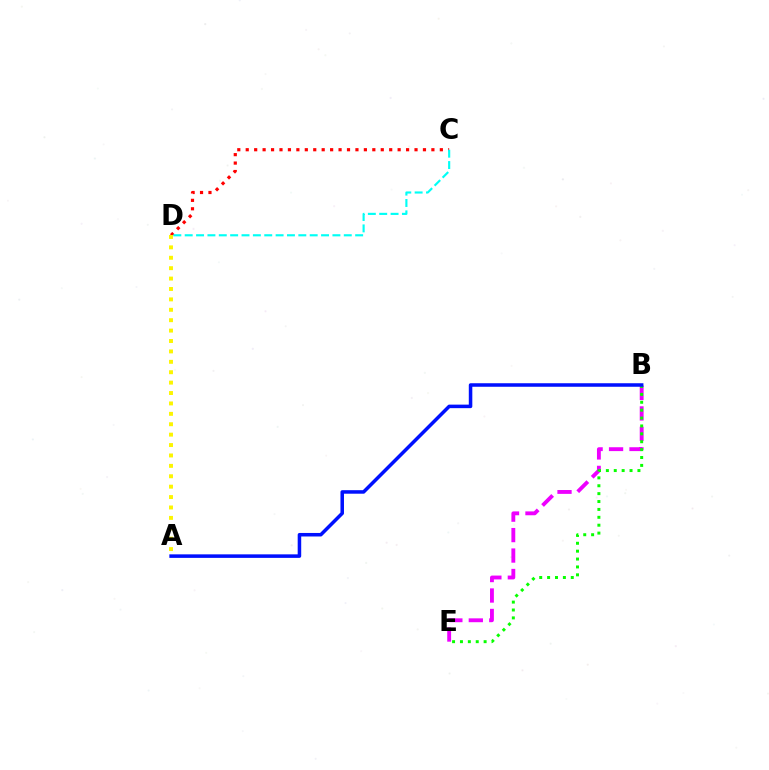{('C', 'D'): [{'color': '#ff0000', 'line_style': 'dotted', 'thickness': 2.29}, {'color': '#00fff6', 'line_style': 'dashed', 'thickness': 1.54}], ('B', 'E'): [{'color': '#ee00ff', 'line_style': 'dashed', 'thickness': 2.78}, {'color': '#08ff00', 'line_style': 'dotted', 'thickness': 2.14}], ('A', 'B'): [{'color': '#0010ff', 'line_style': 'solid', 'thickness': 2.54}], ('A', 'D'): [{'color': '#fcf500', 'line_style': 'dotted', 'thickness': 2.83}]}